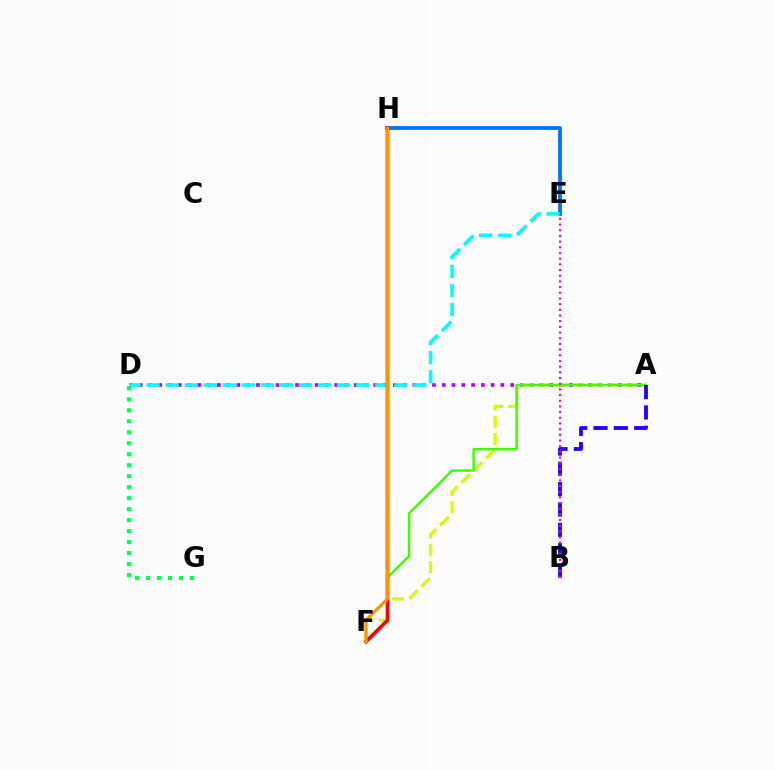{('A', 'D'): [{'color': '#b900ff', 'line_style': 'dotted', 'thickness': 2.66}], ('A', 'F'): [{'color': '#d1ff00', 'line_style': 'dashed', 'thickness': 2.34}, {'color': '#3dff00', 'line_style': 'solid', 'thickness': 1.77}], ('E', 'H'): [{'color': '#0074ff', 'line_style': 'solid', 'thickness': 2.75}], ('D', 'E'): [{'color': '#00fff6', 'line_style': 'dashed', 'thickness': 2.59}], ('F', 'H'): [{'color': '#ff0000', 'line_style': 'solid', 'thickness': 2.63}, {'color': '#ff9400', 'line_style': 'solid', 'thickness': 2.26}], ('A', 'B'): [{'color': '#2500ff', 'line_style': 'dashed', 'thickness': 2.76}], ('D', 'G'): [{'color': '#00ff5c', 'line_style': 'dotted', 'thickness': 2.98}], ('B', 'E'): [{'color': '#ff00ac', 'line_style': 'dotted', 'thickness': 1.54}]}